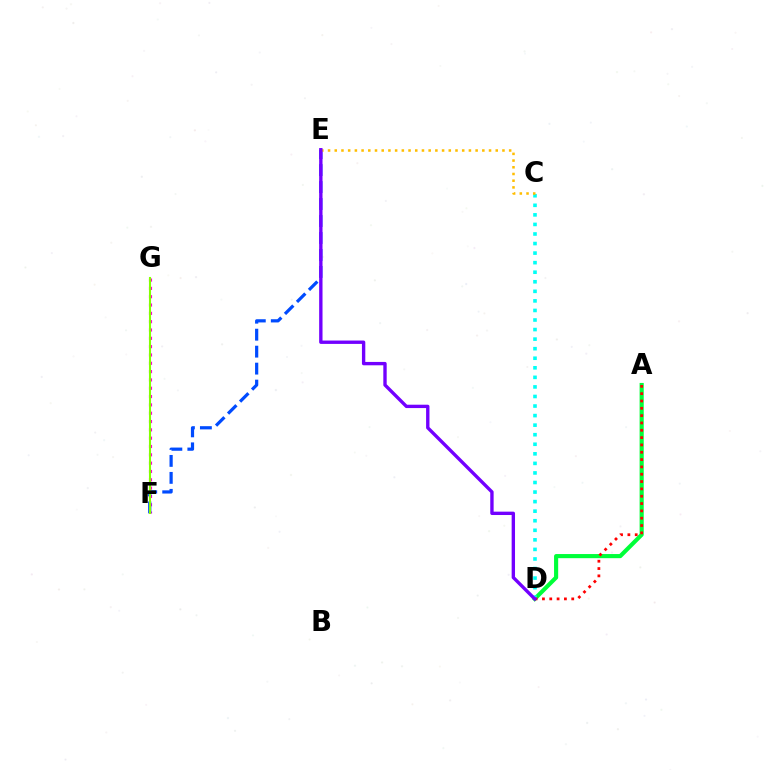{('F', 'G'): [{'color': '#ff00cf', 'line_style': 'dotted', 'thickness': 2.26}, {'color': '#84ff00', 'line_style': 'solid', 'thickness': 1.5}], ('A', 'D'): [{'color': '#00ff39', 'line_style': 'solid', 'thickness': 2.97}, {'color': '#ff0000', 'line_style': 'dotted', 'thickness': 1.99}], ('E', 'F'): [{'color': '#004bff', 'line_style': 'dashed', 'thickness': 2.31}], ('C', 'D'): [{'color': '#00fff6', 'line_style': 'dotted', 'thickness': 2.6}], ('C', 'E'): [{'color': '#ffbd00', 'line_style': 'dotted', 'thickness': 1.82}], ('D', 'E'): [{'color': '#7200ff', 'line_style': 'solid', 'thickness': 2.42}]}